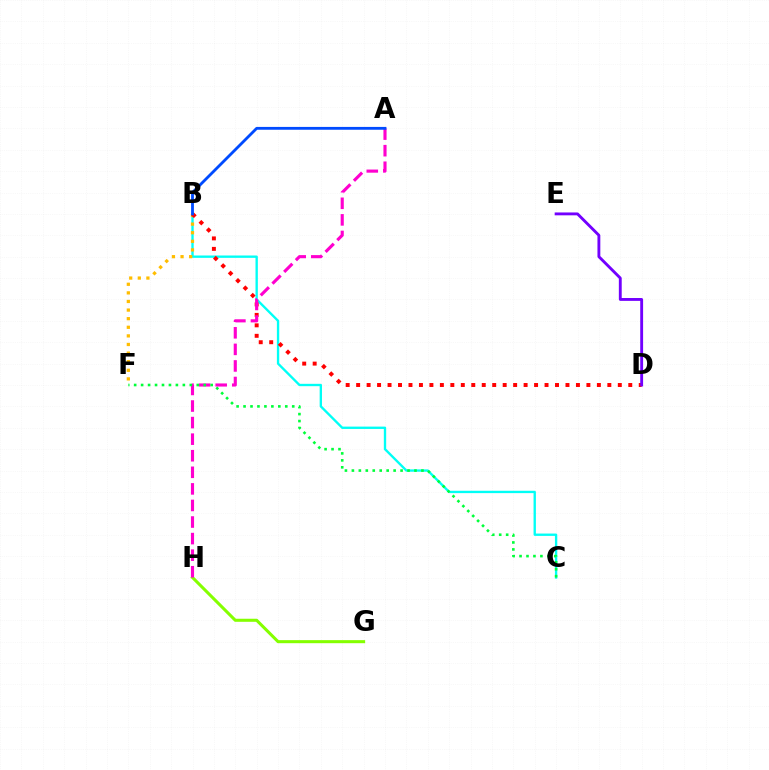{('B', 'C'): [{'color': '#00fff6', 'line_style': 'solid', 'thickness': 1.69}], ('G', 'H'): [{'color': '#84ff00', 'line_style': 'solid', 'thickness': 2.2}], ('B', 'F'): [{'color': '#ffbd00', 'line_style': 'dotted', 'thickness': 2.34}], ('B', 'D'): [{'color': '#ff0000', 'line_style': 'dotted', 'thickness': 2.84}], ('A', 'H'): [{'color': '#ff00cf', 'line_style': 'dashed', 'thickness': 2.25}], ('D', 'E'): [{'color': '#7200ff', 'line_style': 'solid', 'thickness': 2.06}], ('C', 'F'): [{'color': '#00ff39', 'line_style': 'dotted', 'thickness': 1.89}], ('A', 'B'): [{'color': '#004bff', 'line_style': 'solid', 'thickness': 2.04}]}